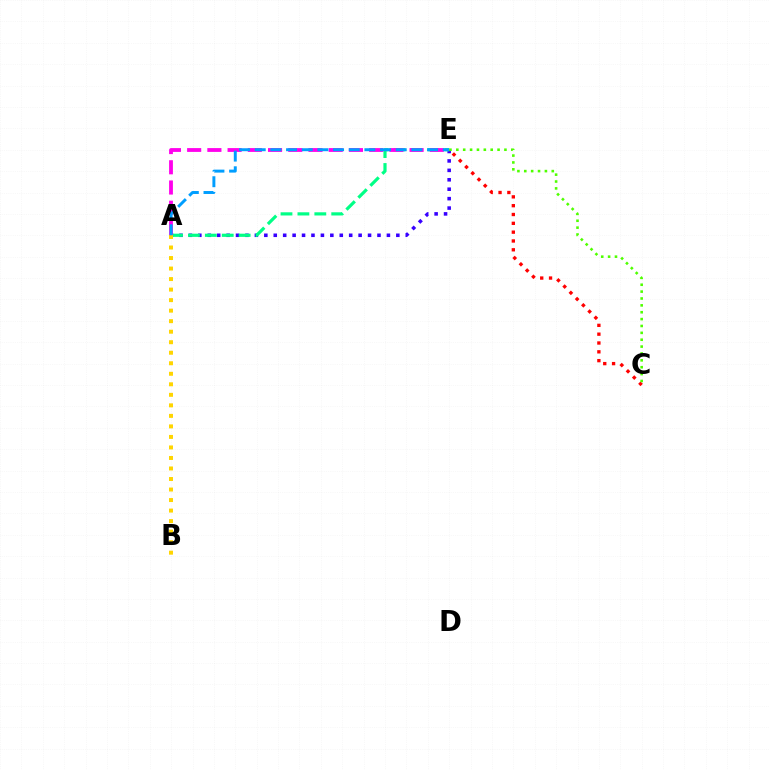{('C', 'E'): [{'color': '#ff0000', 'line_style': 'dotted', 'thickness': 2.4}, {'color': '#4fff00', 'line_style': 'dotted', 'thickness': 1.87}], ('A', 'E'): [{'color': '#3700ff', 'line_style': 'dotted', 'thickness': 2.56}, {'color': '#00ff86', 'line_style': 'dashed', 'thickness': 2.3}, {'color': '#ff00ed', 'line_style': 'dashed', 'thickness': 2.75}, {'color': '#009eff', 'line_style': 'dashed', 'thickness': 2.13}], ('A', 'B'): [{'color': '#ffd500', 'line_style': 'dotted', 'thickness': 2.86}]}